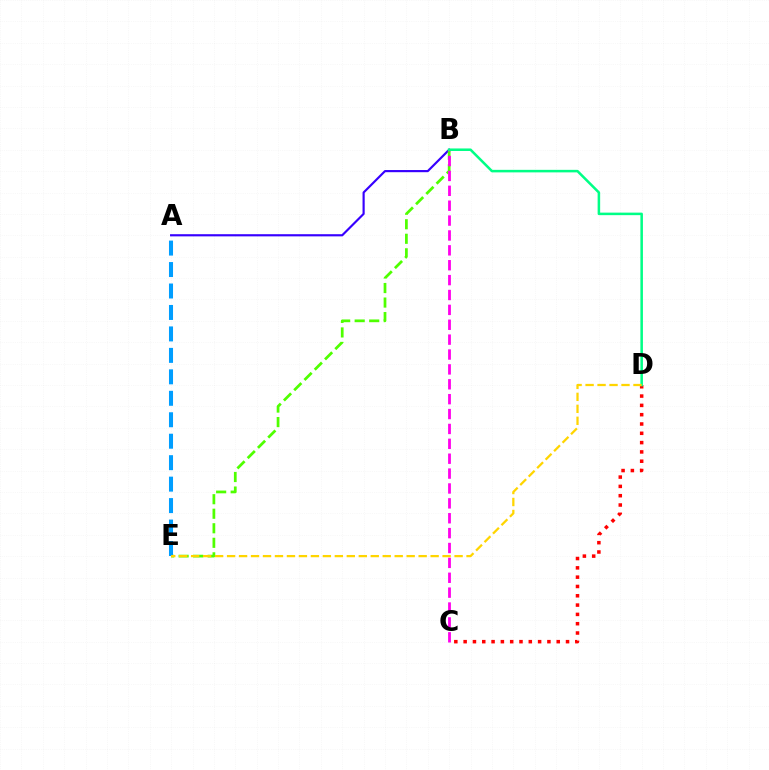{('C', 'D'): [{'color': '#ff0000', 'line_style': 'dotted', 'thickness': 2.53}], ('A', 'B'): [{'color': '#3700ff', 'line_style': 'solid', 'thickness': 1.56}], ('B', 'E'): [{'color': '#4fff00', 'line_style': 'dashed', 'thickness': 1.97}], ('B', 'C'): [{'color': '#ff00ed', 'line_style': 'dashed', 'thickness': 2.02}], ('A', 'E'): [{'color': '#009eff', 'line_style': 'dashed', 'thickness': 2.92}], ('B', 'D'): [{'color': '#00ff86', 'line_style': 'solid', 'thickness': 1.83}], ('D', 'E'): [{'color': '#ffd500', 'line_style': 'dashed', 'thickness': 1.63}]}